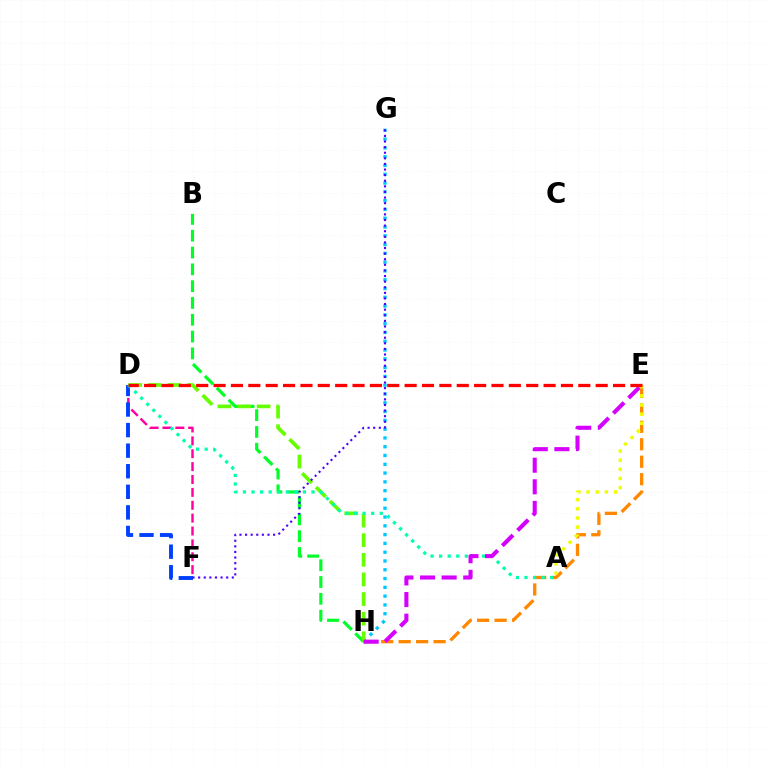{('B', 'H'): [{'color': '#00ff27', 'line_style': 'dashed', 'thickness': 2.28}], ('G', 'H'): [{'color': '#00c7ff', 'line_style': 'dotted', 'thickness': 2.39}], ('D', 'H'): [{'color': '#66ff00', 'line_style': 'dashed', 'thickness': 2.67}], ('E', 'H'): [{'color': '#ff8800', 'line_style': 'dashed', 'thickness': 2.37}, {'color': '#d600ff', 'line_style': 'dashed', 'thickness': 2.93}], ('D', 'F'): [{'color': '#ff00a0', 'line_style': 'dashed', 'thickness': 1.75}, {'color': '#003fff', 'line_style': 'dashed', 'thickness': 2.79}], ('A', 'D'): [{'color': '#00ffaf', 'line_style': 'dotted', 'thickness': 2.33}], ('A', 'E'): [{'color': '#eeff00', 'line_style': 'dotted', 'thickness': 2.48}], ('D', 'E'): [{'color': '#ff0000', 'line_style': 'dashed', 'thickness': 2.36}], ('F', 'G'): [{'color': '#4f00ff', 'line_style': 'dotted', 'thickness': 1.52}]}